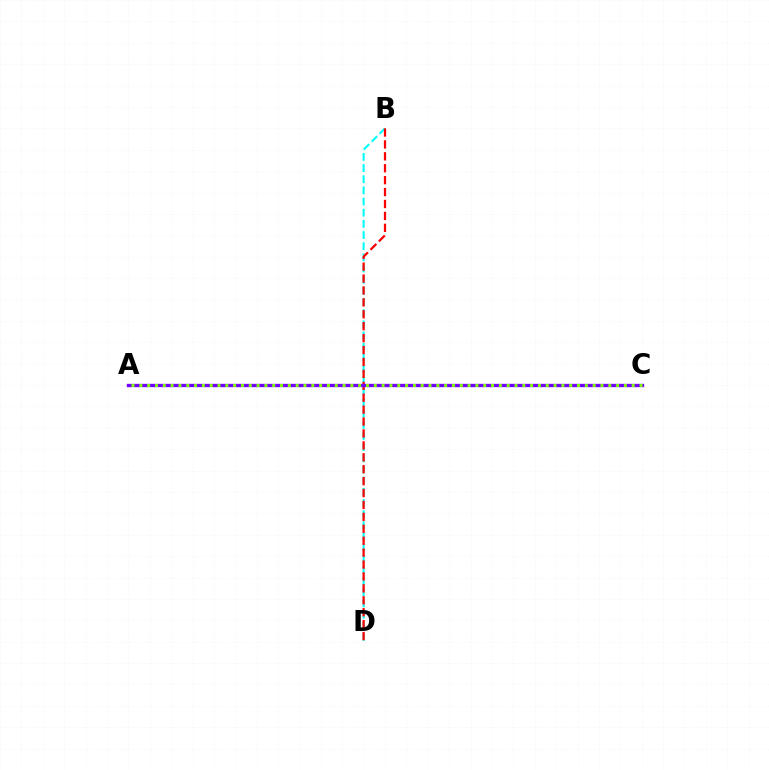{('B', 'D'): [{'color': '#00fff6', 'line_style': 'dashed', 'thickness': 1.52}, {'color': '#ff0000', 'line_style': 'dashed', 'thickness': 1.62}], ('A', 'C'): [{'color': '#7200ff', 'line_style': 'solid', 'thickness': 2.4}, {'color': '#84ff00', 'line_style': 'dotted', 'thickness': 2.12}]}